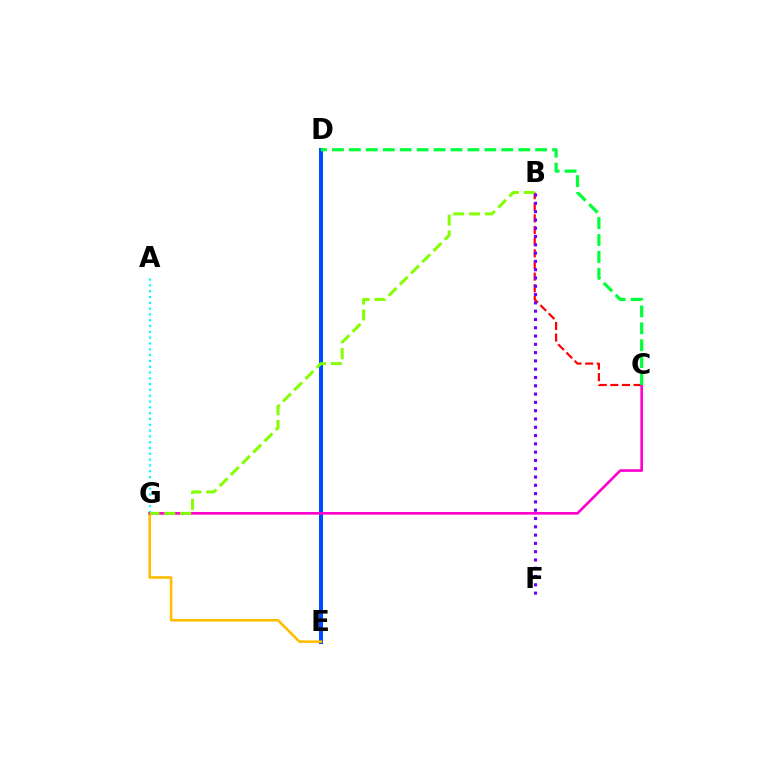{('A', 'G'): [{'color': '#00fff6', 'line_style': 'dotted', 'thickness': 1.58}], ('D', 'E'): [{'color': '#004bff', 'line_style': 'solid', 'thickness': 2.88}], ('B', 'C'): [{'color': '#ff0000', 'line_style': 'dashed', 'thickness': 1.58}], ('E', 'G'): [{'color': '#ffbd00', 'line_style': 'solid', 'thickness': 1.86}], ('C', 'G'): [{'color': '#ff00cf', 'line_style': 'solid', 'thickness': 1.9}], ('B', 'G'): [{'color': '#84ff00', 'line_style': 'dashed', 'thickness': 2.15}], ('C', 'D'): [{'color': '#00ff39', 'line_style': 'dashed', 'thickness': 2.3}], ('B', 'F'): [{'color': '#7200ff', 'line_style': 'dotted', 'thickness': 2.25}]}